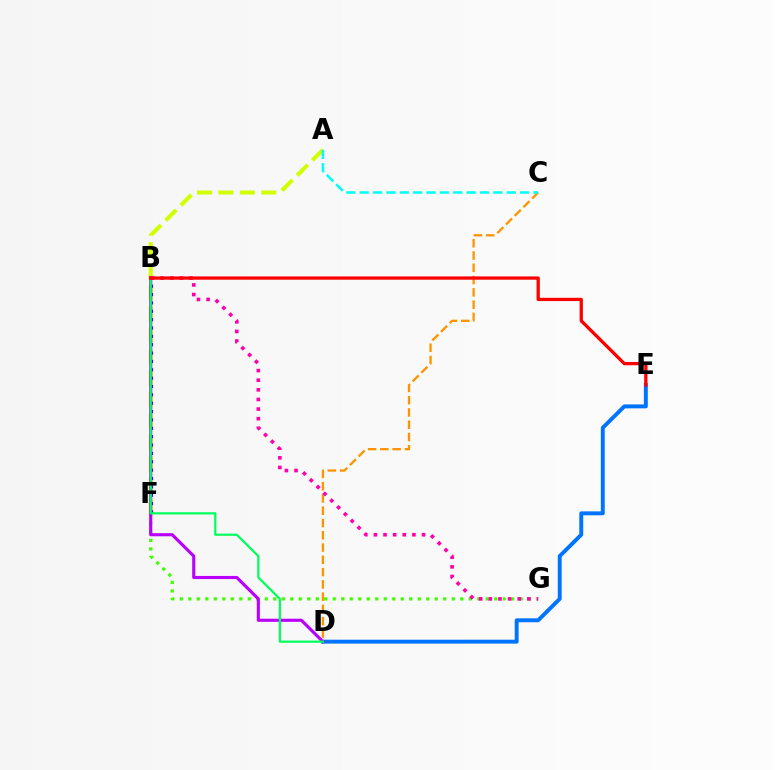{('F', 'G'): [{'color': '#3dff00', 'line_style': 'dotted', 'thickness': 2.31}], ('D', 'E'): [{'color': '#0074ff', 'line_style': 'solid', 'thickness': 2.82}], ('A', 'F'): [{'color': '#d1ff00', 'line_style': 'dashed', 'thickness': 2.91}], ('B', 'F'): [{'color': '#2500ff', 'line_style': 'dotted', 'thickness': 2.27}], ('C', 'D'): [{'color': '#ff9400', 'line_style': 'dashed', 'thickness': 1.67}], ('B', 'D'): [{'color': '#b900ff', 'line_style': 'solid', 'thickness': 2.24}, {'color': '#00ff5c', 'line_style': 'solid', 'thickness': 1.59}], ('A', 'C'): [{'color': '#00fff6', 'line_style': 'dashed', 'thickness': 1.82}], ('B', 'G'): [{'color': '#ff00ac', 'line_style': 'dotted', 'thickness': 2.61}], ('B', 'E'): [{'color': '#ff0000', 'line_style': 'solid', 'thickness': 2.36}]}